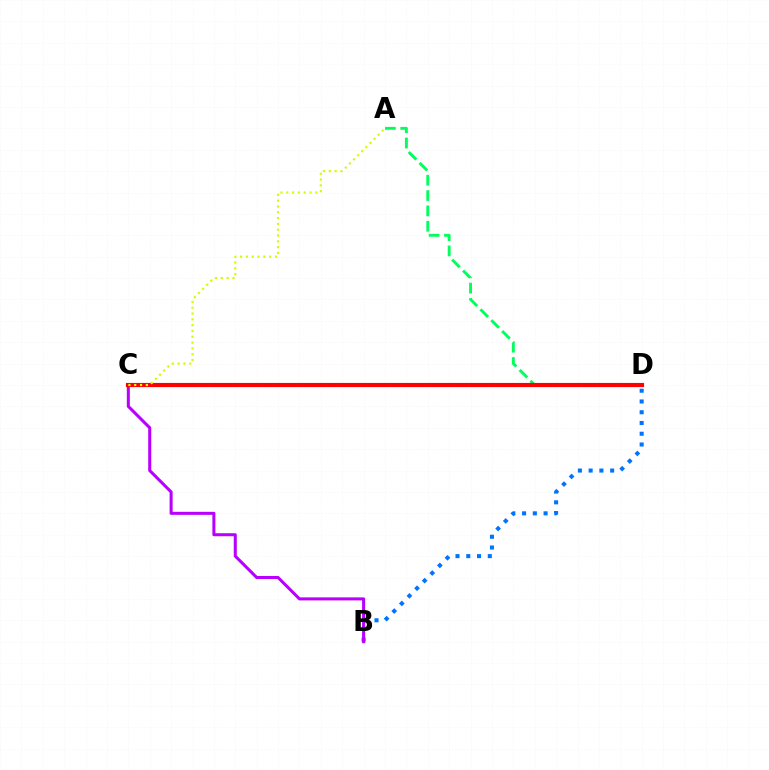{('A', 'D'): [{'color': '#00ff5c', 'line_style': 'dashed', 'thickness': 2.09}], ('B', 'D'): [{'color': '#0074ff', 'line_style': 'dotted', 'thickness': 2.92}], ('B', 'C'): [{'color': '#b900ff', 'line_style': 'solid', 'thickness': 2.19}], ('C', 'D'): [{'color': '#ff0000', 'line_style': 'solid', 'thickness': 2.99}], ('A', 'C'): [{'color': '#d1ff00', 'line_style': 'dotted', 'thickness': 1.58}]}